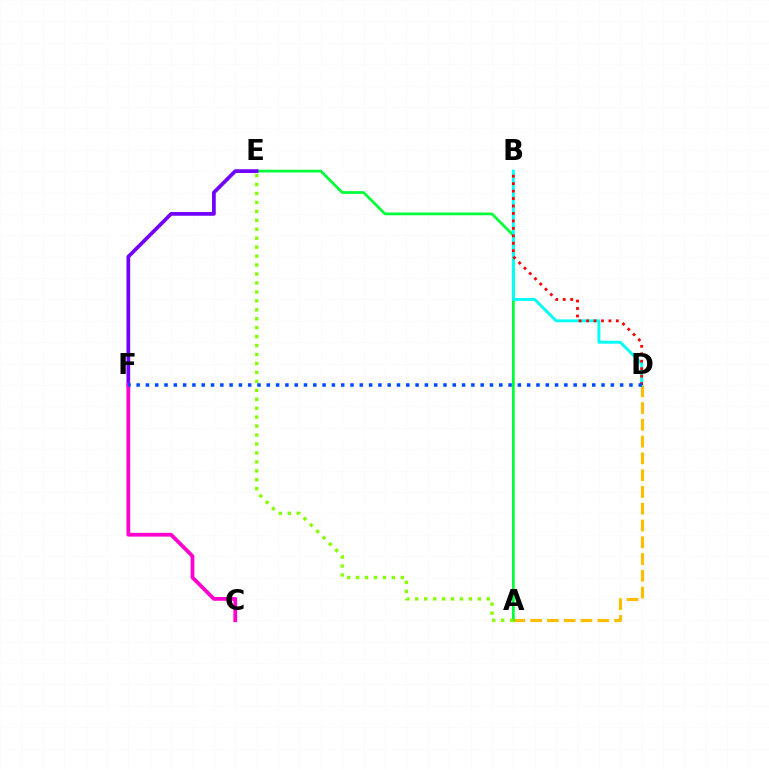{('A', 'D'): [{'color': '#ffbd00', 'line_style': 'dashed', 'thickness': 2.28}], ('A', 'E'): [{'color': '#00ff39', 'line_style': 'solid', 'thickness': 1.98}, {'color': '#84ff00', 'line_style': 'dotted', 'thickness': 2.43}], ('B', 'D'): [{'color': '#00fff6', 'line_style': 'solid', 'thickness': 2.09}, {'color': '#ff0000', 'line_style': 'dotted', 'thickness': 2.03}], ('E', 'F'): [{'color': '#7200ff', 'line_style': 'solid', 'thickness': 2.67}], ('C', 'F'): [{'color': '#ff00cf', 'line_style': 'solid', 'thickness': 2.71}], ('D', 'F'): [{'color': '#004bff', 'line_style': 'dotted', 'thickness': 2.53}]}